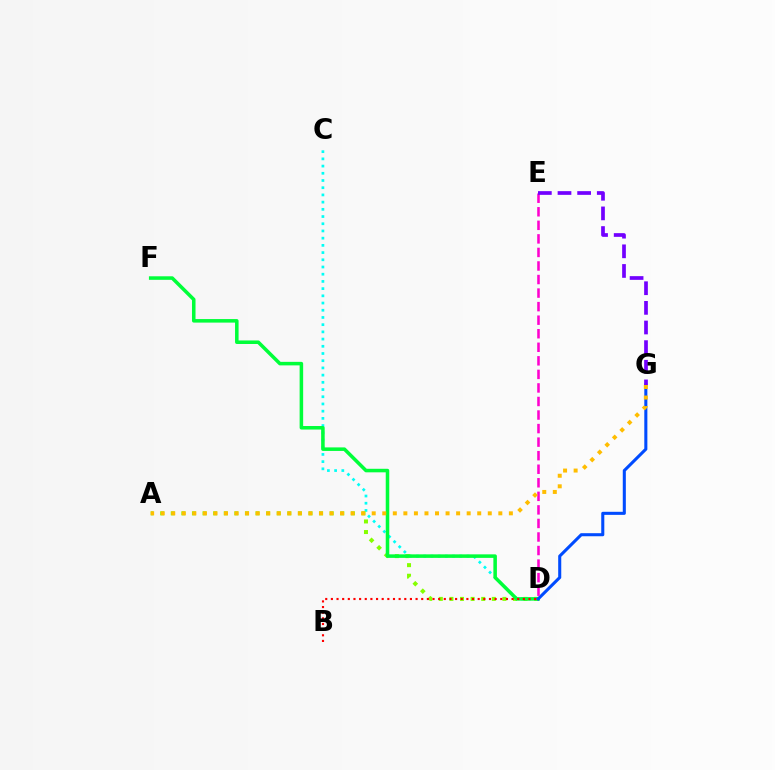{('C', 'D'): [{'color': '#00fff6', 'line_style': 'dotted', 'thickness': 1.96}], ('A', 'D'): [{'color': '#84ff00', 'line_style': 'dotted', 'thickness': 2.88}], ('D', 'F'): [{'color': '#00ff39', 'line_style': 'solid', 'thickness': 2.54}], ('D', 'G'): [{'color': '#004bff', 'line_style': 'solid', 'thickness': 2.21}], ('D', 'E'): [{'color': '#ff00cf', 'line_style': 'dashed', 'thickness': 1.84}], ('B', 'D'): [{'color': '#ff0000', 'line_style': 'dotted', 'thickness': 1.53}], ('E', 'G'): [{'color': '#7200ff', 'line_style': 'dashed', 'thickness': 2.67}], ('A', 'G'): [{'color': '#ffbd00', 'line_style': 'dotted', 'thickness': 2.87}]}